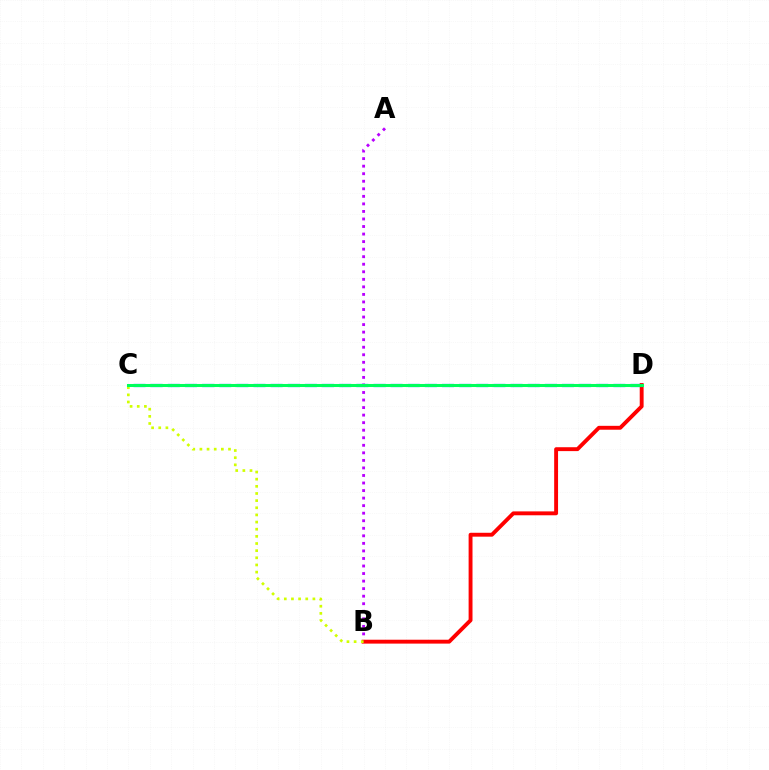{('A', 'B'): [{'color': '#b900ff', 'line_style': 'dotted', 'thickness': 2.05}], ('B', 'D'): [{'color': '#ff0000', 'line_style': 'solid', 'thickness': 2.8}], ('B', 'C'): [{'color': '#d1ff00', 'line_style': 'dotted', 'thickness': 1.94}], ('C', 'D'): [{'color': '#0074ff', 'line_style': 'dashed', 'thickness': 2.33}, {'color': '#00ff5c', 'line_style': 'solid', 'thickness': 2.19}]}